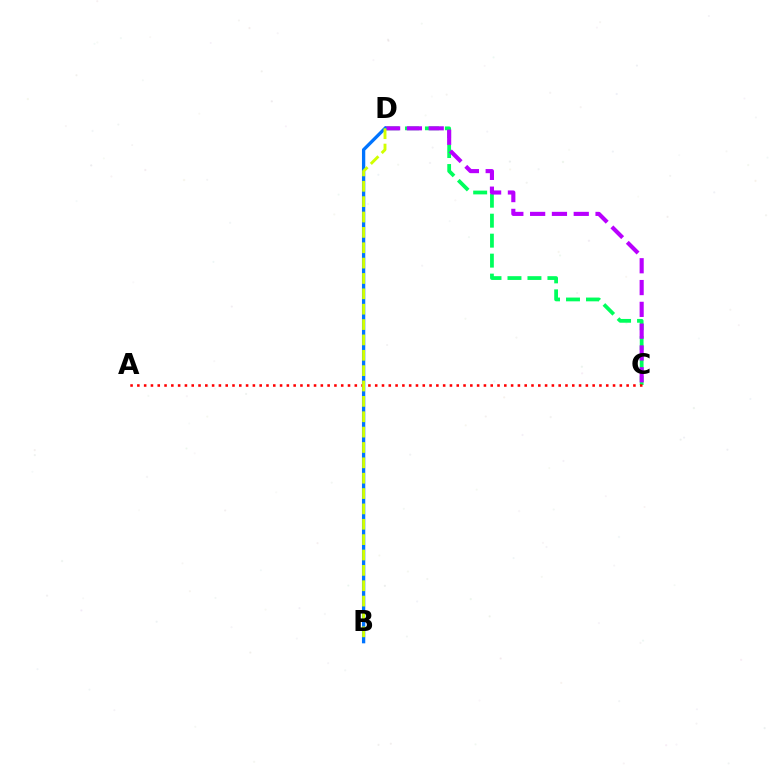{('C', 'D'): [{'color': '#00ff5c', 'line_style': 'dashed', 'thickness': 2.71}, {'color': '#b900ff', 'line_style': 'dashed', 'thickness': 2.96}], ('B', 'D'): [{'color': '#0074ff', 'line_style': 'solid', 'thickness': 2.38}, {'color': '#d1ff00', 'line_style': 'dashed', 'thickness': 2.09}], ('A', 'C'): [{'color': '#ff0000', 'line_style': 'dotted', 'thickness': 1.85}]}